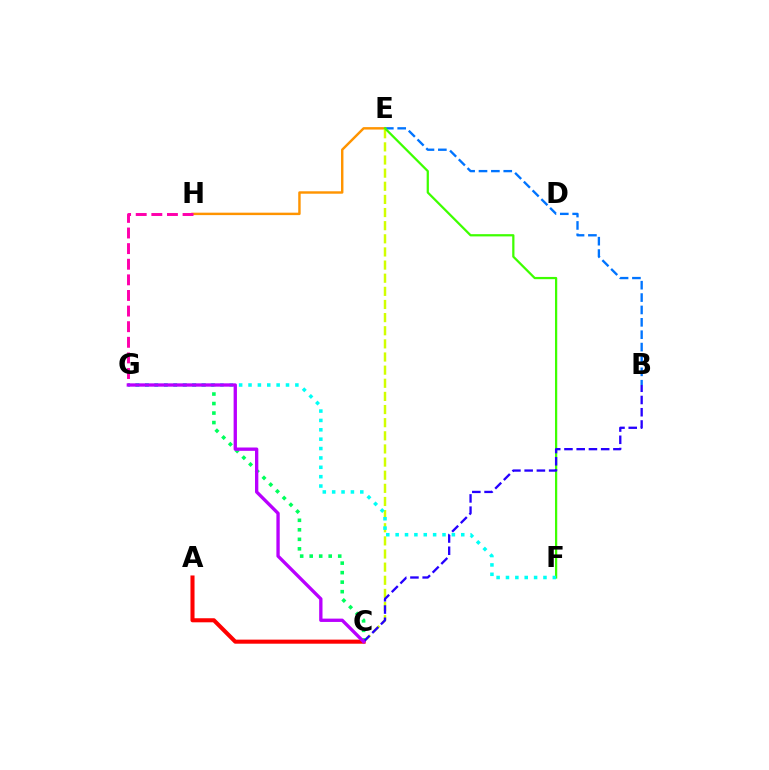{('B', 'E'): [{'color': '#0074ff', 'line_style': 'dashed', 'thickness': 1.68}], ('E', 'H'): [{'color': '#ff9400', 'line_style': 'solid', 'thickness': 1.75}], ('C', 'E'): [{'color': '#d1ff00', 'line_style': 'dashed', 'thickness': 1.78}], ('C', 'G'): [{'color': '#00ff5c', 'line_style': 'dotted', 'thickness': 2.58}, {'color': '#b900ff', 'line_style': 'solid', 'thickness': 2.4}], ('E', 'F'): [{'color': '#3dff00', 'line_style': 'solid', 'thickness': 1.62}], ('F', 'G'): [{'color': '#00fff6', 'line_style': 'dotted', 'thickness': 2.55}], ('A', 'C'): [{'color': '#ff0000', 'line_style': 'solid', 'thickness': 2.93}], ('G', 'H'): [{'color': '#ff00ac', 'line_style': 'dashed', 'thickness': 2.12}], ('B', 'C'): [{'color': '#2500ff', 'line_style': 'dashed', 'thickness': 1.66}]}